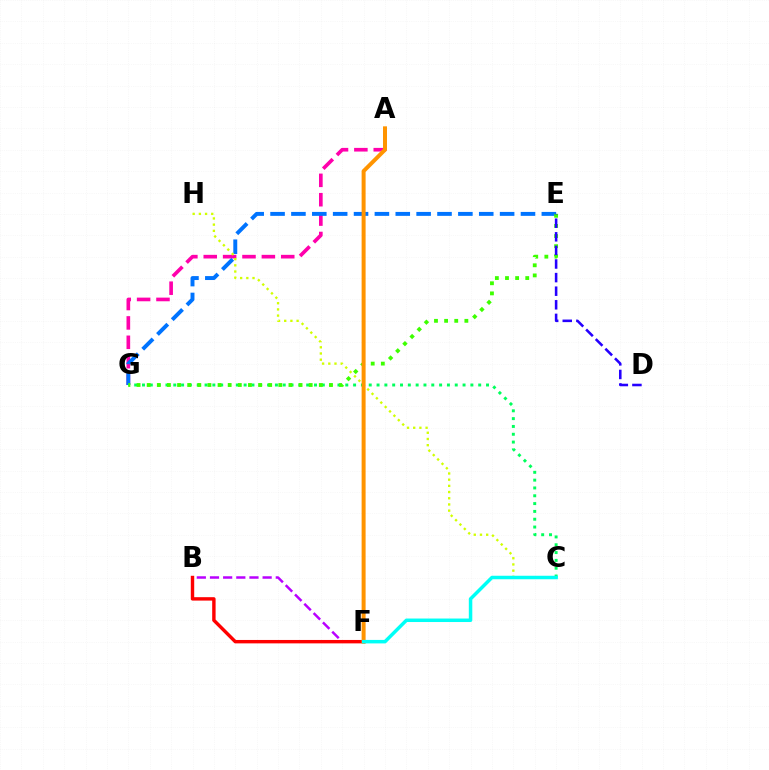{('A', 'G'): [{'color': '#ff00ac', 'line_style': 'dashed', 'thickness': 2.63}], ('B', 'F'): [{'color': '#b900ff', 'line_style': 'dashed', 'thickness': 1.79}, {'color': '#ff0000', 'line_style': 'solid', 'thickness': 2.46}], ('E', 'G'): [{'color': '#0074ff', 'line_style': 'dashed', 'thickness': 2.83}, {'color': '#3dff00', 'line_style': 'dotted', 'thickness': 2.75}], ('C', 'G'): [{'color': '#00ff5c', 'line_style': 'dotted', 'thickness': 2.12}], ('D', 'E'): [{'color': '#2500ff', 'line_style': 'dashed', 'thickness': 1.85}], ('C', 'H'): [{'color': '#d1ff00', 'line_style': 'dotted', 'thickness': 1.68}], ('A', 'F'): [{'color': '#ff9400', 'line_style': 'solid', 'thickness': 2.87}], ('C', 'F'): [{'color': '#00fff6', 'line_style': 'solid', 'thickness': 2.51}]}